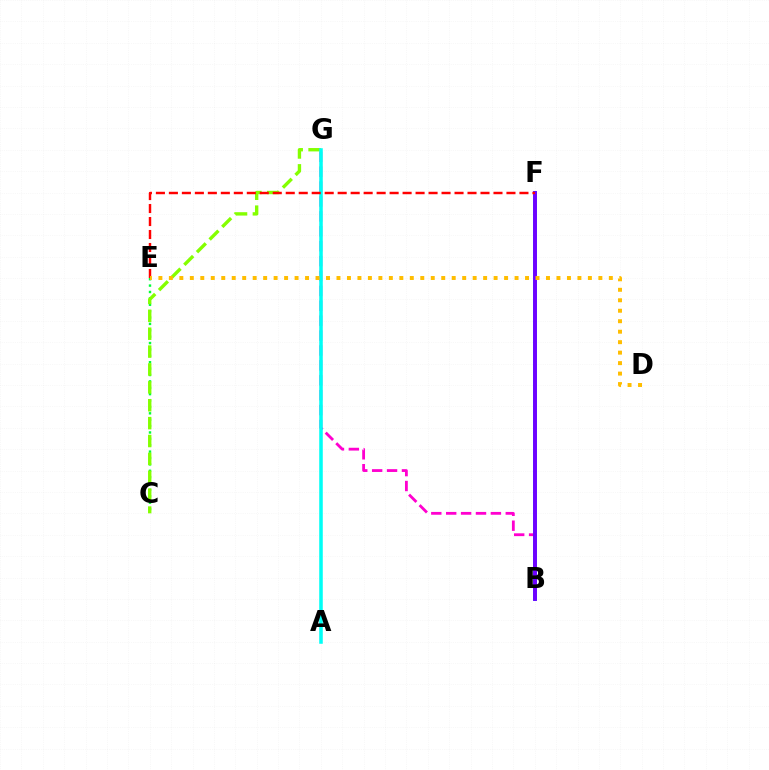{('B', 'G'): [{'color': '#ff00cf', 'line_style': 'dashed', 'thickness': 2.02}], ('B', 'F'): [{'color': '#004bff', 'line_style': 'solid', 'thickness': 2.7}, {'color': '#7200ff', 'line_style': 'solid', 'thickness': 2.68}], ('C', 'E'): [{'color': '#00ff39', 'line_style': 'dotted', 'thickness': 1.74}], ('C', 'G'): [{'color': '#84ff00', 'line_style': 'dashed', 'thickness': 2.43}], ('A', 'G'): [{'color': '#00fff6', 'line_style': 'solid', 'thickness': 2.56}], ('E', 'F'): [{'color': '#ff0000', 'line_style': 'dashed', 'thickness': 1.76}], ('D', 'E'): [{'color': '#ffbd00', 'line_style': 'dotted', 'thickness': 2.85}]}